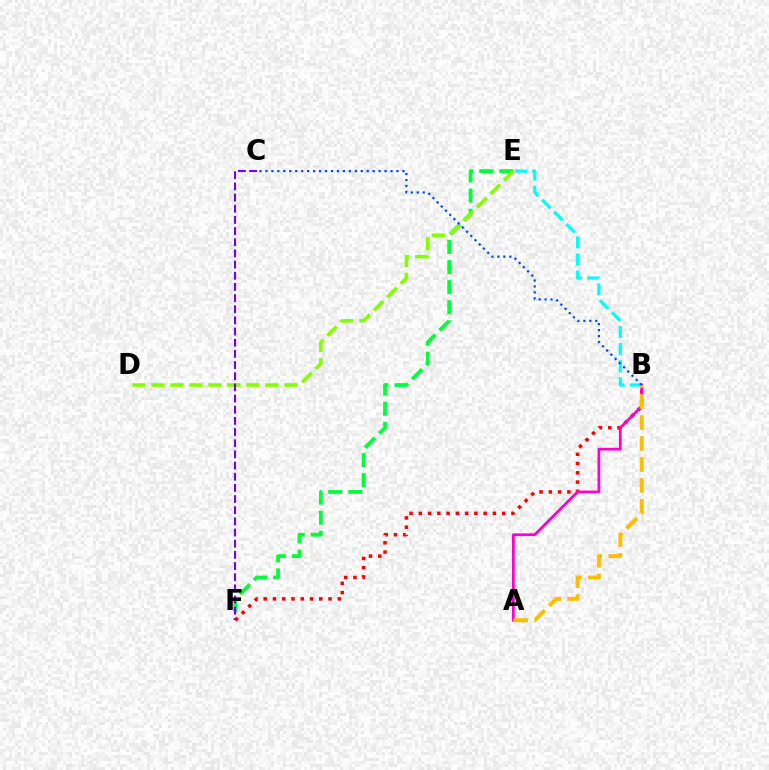{('E', 'F'): [{'color': '#00ff39', 'line_style': 'dashed', 'thickness': 2.73}], ('B', 'E'): [{'color': '#00fff6', 'line_style': 'dashed', 'thickness': 2.33}], ('B', 'F'): [{'color': '#ff0000', 'line_style': 'dotted', 'thickness': 2.52}], ('D', 'E'): [{'color': '#84ff00', 'line_style': 'dashed', 'thickness': 2.58}], ('A', 'B'): [{'color': '#ff00cf', 'line_style': 'solid', 'thickness': 1.99}, {'color': '#ffbd00', 'line_style': 'dashed', 'thickness': 2.85}], ('C', 'F'): [{'color': '#7200ff', 'line_style': 'dashed', 'thickness': 1.52}], ('B', 'C'): [{'color': '#004bff', 'line_style': 'dotted', 'thickness': 1.62}]}